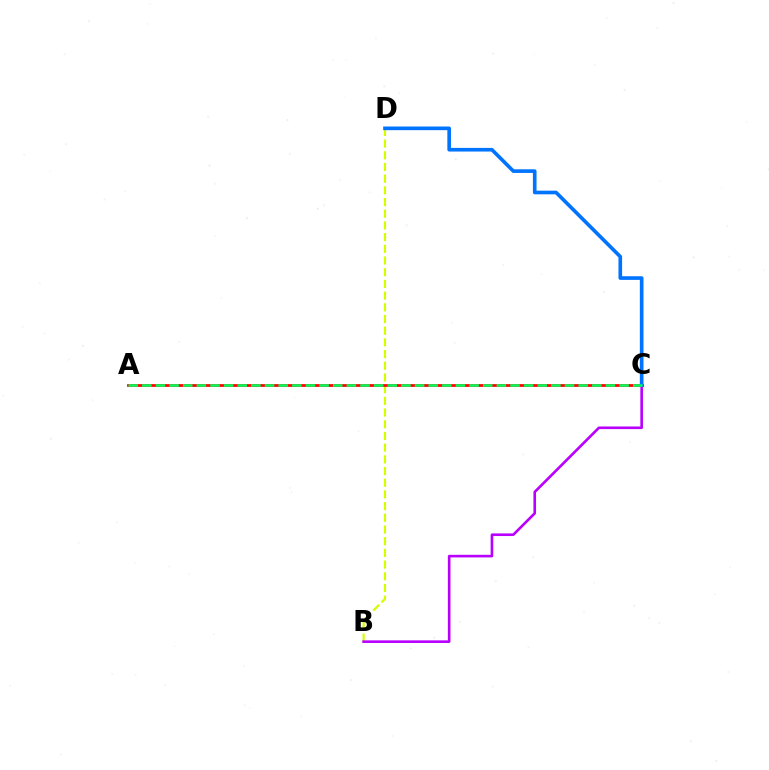{('B', 'D'): [{'color': '#d1ff00', 'line_style': 'dashed', 'thickness': 1.59}], ('B', 'C'): [{'color': '#b900ff', 'line_style': 'solid', 'thickness': 1.89}], ('A', 'C'): [{'color': '#ff0000', 'line_style': 'solid', 'thickness': 1.98}, {'color': '#00ff5c', 'line_style': 'dashed', 'thickness': 1.85}], ('C', 'D'): [{'color': '#0074ff', 'line_style': 'solid', 'thickness': 2.62}]}